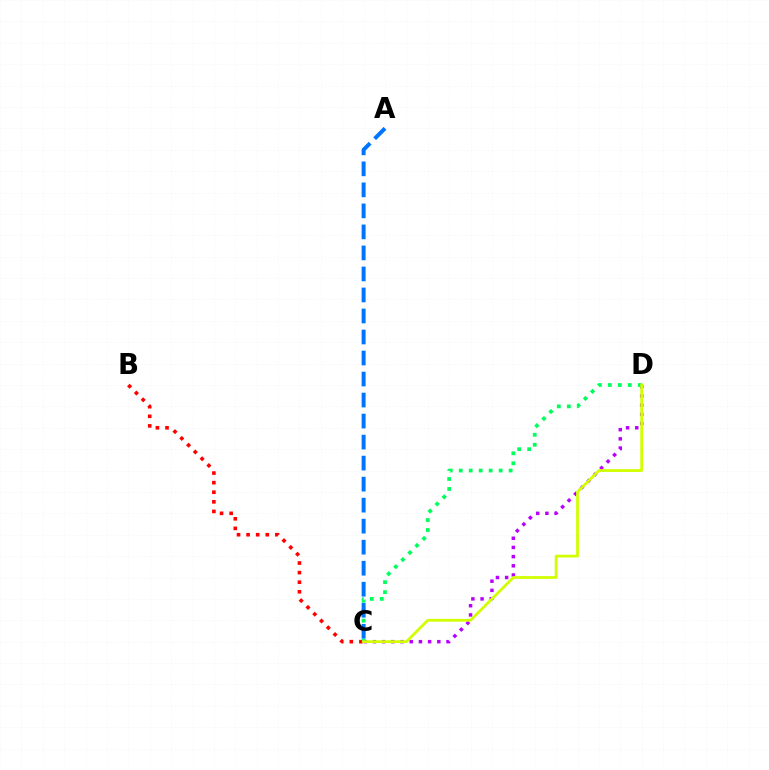{('B', 'C'): [{'color': '#ff0000', 'line_style': 'dotted', 'thickness': 2.6}], ('C', 'D'): [{'color': '#b900ff', 'line_style': 'dotted', 'thickness': 2.5}, {'color': '#00ff5c', 'line_style': 'dotted', 'thickness': 2.71}, {'color': '#d1ff00', 'line_style': 'solid', 'thickness': 2.0}], ('A', 'C'): [{'color': '#0074ff', 'line_style': 'dashed', 'thickness': 2.86}]}